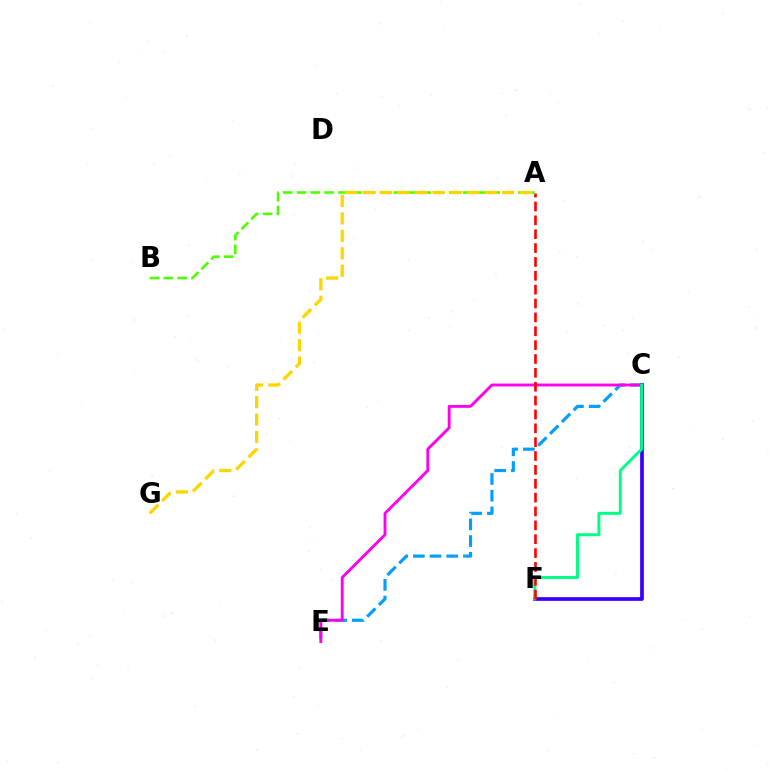{('A', 'B'): [{'color': '#4fff00', 'line_style': 'dashed', 'thickness': 1.88}], ('C', 'E'): [{'color': '#009eff', 'line_style': 'dashed', 'thickness': 2.27}, {'color': '#ff00ed', 'line_style': 'solid', 'thickness': 2.06}], ('C', 'F'): [{'color': '#3700ff', 'line_style': 'solid', 'thickness': 2.67}, {'color': '#00ff86', 'line_style': 'solid', 'thickness': 2.13}], ('A', 'F'): [{'color': '#ff0000', 'line_style': 'dashed', 'thickness': 1.88}], ('A', 'G'): [{'color': '#ffd500', 'line_style': 'dashed', 'thickness': 2.37}]}